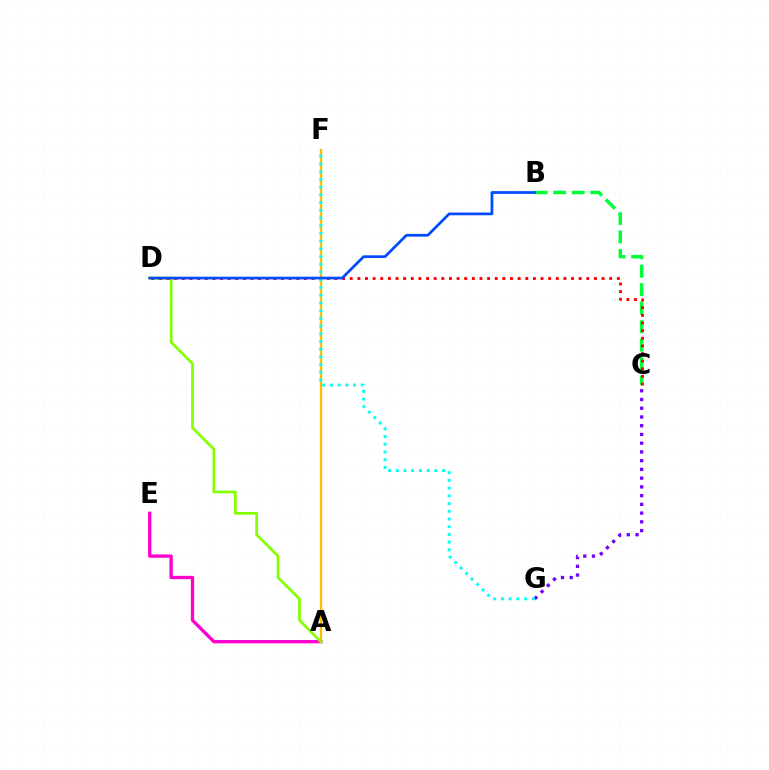{('B', 'C'): [{'color': '#00ff39', 'line_style': 'dashed', 'thickness': 2.51}], ('A', 'E'): [{'color': '#ff00cf', 'line_style': 'solid', 'thickness': 2.39}], ('C', 'G'): [{'color': '#7200ff', 'line_style': 'dotted', 'thickness': 2.37}], ('A', 'F'): [{'color': '#ffbd00', 'line_style': 'solid', 'thickness': 1.66}], ('A', 'D'): [{'color': '#84ff00', 'line_style': 'solid', 'thickness': 1.96}], ('C', 'D'): [{'color': '#ff0000', 'line_style': 'dotted', 'thickness': 2.07}], ('F', 'G'): [{'color': '#00fff6', 'line_style': 'dotted', 'thickness': 2.1}], ('B', 'D'): [{'color': '#004bff', 'line_style': 'solid', 'thickness': 1.96}]}